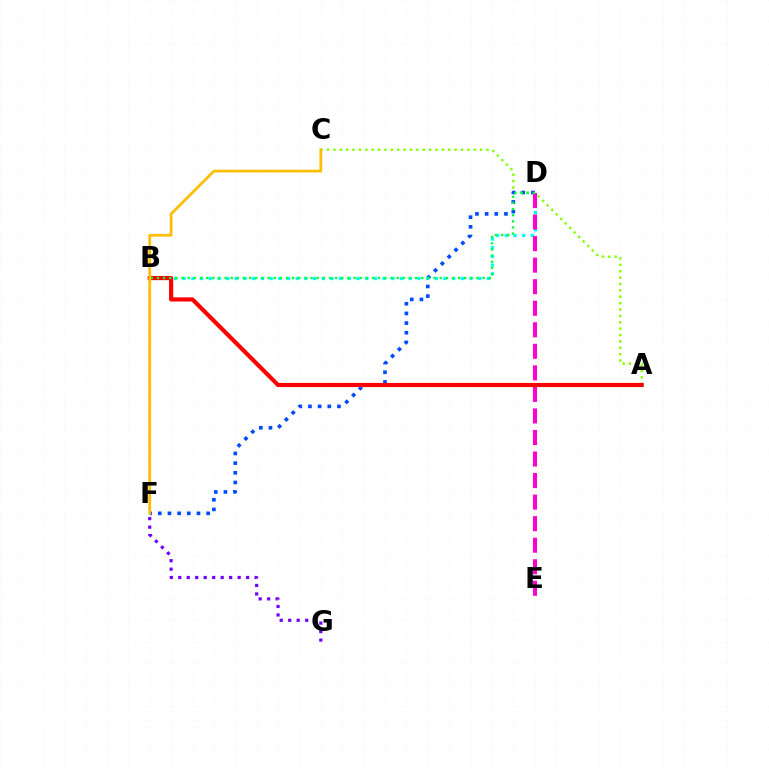{('F', 'G'): [{'color': '#7200ff', 'line_style': 'dotted', 'thickness': 2.31}], ('A', 'C'): [{'color': '#84ff00', 'line_style': 'dotted', 'thickness': 1.73}], ('D', 'F'): [{'color': '#004bff', 'line_style': 'dotted', 'thickness': 2.63}], ('B', 'D'): [{'color': '#00fff6', 'line_style': 'dotted', 'thickness': 2.36}, {'color': '#00ff39', 'line_style': 'dotted', 'thickness': 1.67}], ('D', 'E'): [{'color': '#ff00cf', 'line_style': 'dashed', 'thickness': 2.93}], ('A', 'B'): [{'color': '#ff0000', 'line_style': 'solid', 'thickness': 2.99}], ('C', 'F'): [{'color': '#ffbd00', 'line_style': 'solid', 'thickness': 1.99}]}